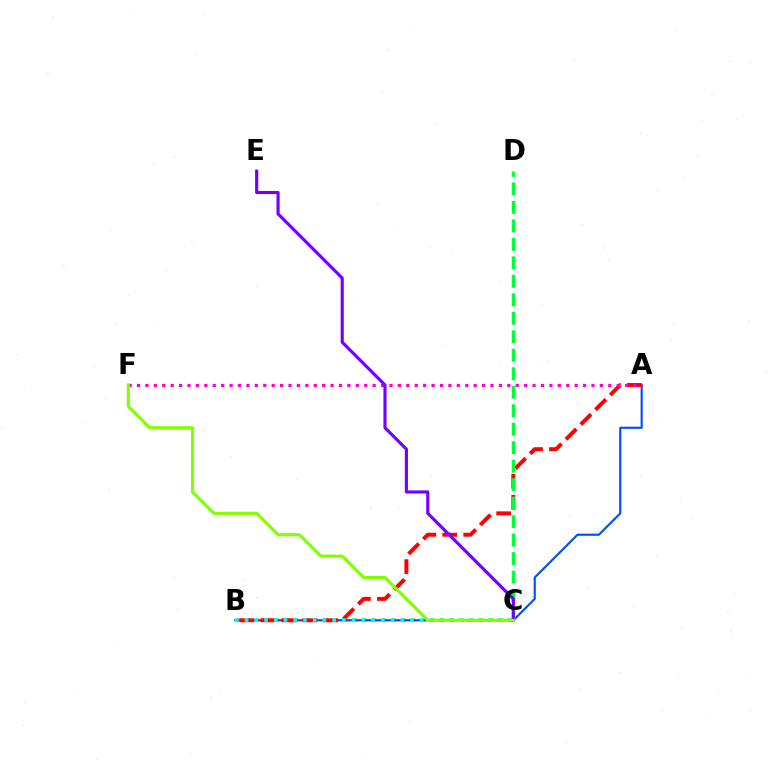{('B', 'C'): [{'color': '#ffbd00', 'line_style': 'dotted', 'thickness': 2.65}, {'color': '#00fff6', 'line_style': 'dotted', 'thickness': 2.64}], ('A', 'B'): [{'color': '#004bff', 'line_style': 'solid', 'thickness': 1.54}, {'color': '#ff0000', 'line_style': 'dashed', 'thickness': 2.84}], ('A', 'F'): [{'color': '#ff00cf', 'line_style': 'dotted', 'thickness': 2.29}], ('C', 'D'): [{'color': '#00ff39', 'line_style': 'dashed', 'thickness': 2.51}], ('C', 'E'): [{'color': '#7200ff', 'line_style': 'solid', 'thickness': 2.25}], ('C', 'F'): [{'color': '#84ff00', 'line_style': 'solid', 'thickness': 2.26}]}